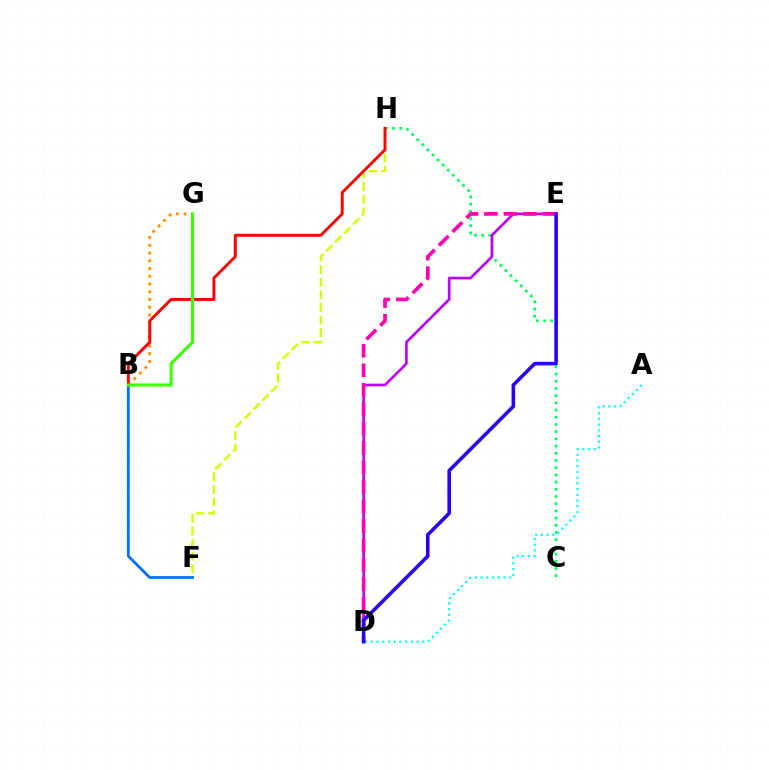{('C', 'H'): [{'color': '#00ff5c', 'line_style': 'dotted', 'thickness': 1.96}], ('F', 'H'): [{'color': '#d1ff00', 'line_style': 'dashed', 'thickness': 1.71}], ('B', 'F'): [{'color': '#0074ff', 'line_style': 'solid', 'thickness': 2.03}], ('A', 'D'): [{'color': '#00fff6', 'line_style': 'dotted', 'thickness': 1.56}], ('B', 'G'): [{'color': '#ff9400', 'line_style': 'dotted', 'thickness': 2.1}, {'color': '#3dff00', 'line_style': 'solid', 'thickness': 2.22}], ('B', 'H'): [{'color': '#ff0000', 'line_style': 'solid', 'thickness': 2.09}], ('D', 'E'): [{'color': '#b900ff', 'line_style': 'solid', 'thickness': 1.91}, {'color': '#ff00ac', 'line_style': 'dashed', 'thickness': 2.64}, {'color': '#2500ff', 'line_style': 'solid', 'thickness': 2.56}]}